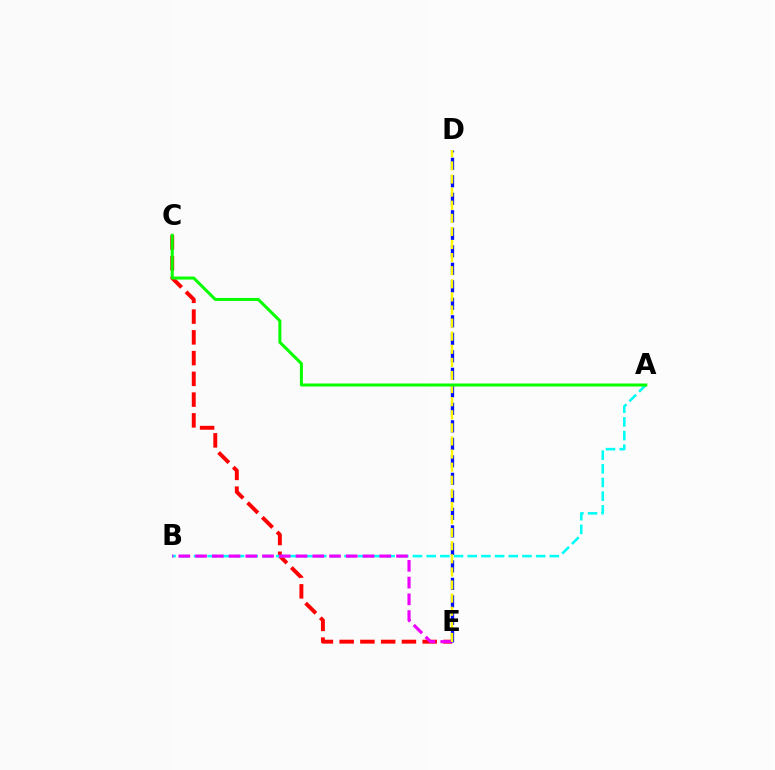{('C', 'E'): [{'color': '#ff0000', 'line_style': 'dashed', 'thickness': 2.82}], ('A', 'B'): [{'color': '#00fff6', 'line_style': 'dashed', 'thickness': 1.86}], ('B', 'E'): [{'color': '#ee00ff', 'line_style': 'dashed', 'thickness': 2.27}], ('D', 'E'): [{'color': '#0010ff', 'line_style': 'dashed', 'thickness': 2.38}, {'color': '#fcf500', 'line_style': 'dashed', 'thickness': 1.78}], ('A', 'C'): [{'color': '#08ff00', 'line_style': 'solid', 'thickness': 2.17}]}